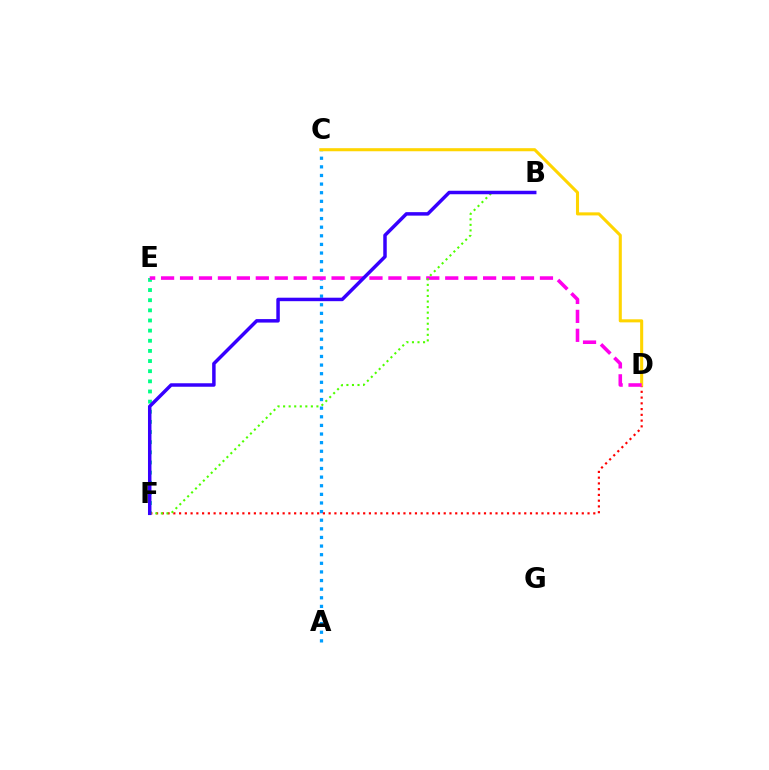{('A', 'C'): [{'color': '#009eff', 'line_style': 'dotted', 'thickness': 2.34}], ('E', 'F'): [{'color': '#00ff86', 'line_style': 'dotted', 'thickness': 2.76}], ('D', 'F'): [{'color': '#ff0000', 'line_style': 'dotted', 'thickness': 1.56}], ('C', 'D'): [{'color': '#ffd500', 'line_style': 'solid', 'thickness': 2.21}], ('D', 'E'): [{'color': '#ff00ed', 'line_style': 'dashed', 'thickness': 2.57}], ('B', 'F'): [{'color': '#4fff00', 'line_style': 'dotted', 'thickness': 1.51}, {'color': '#3700ff', 'line_style': 'solid', 'thickness': 2.51}]}